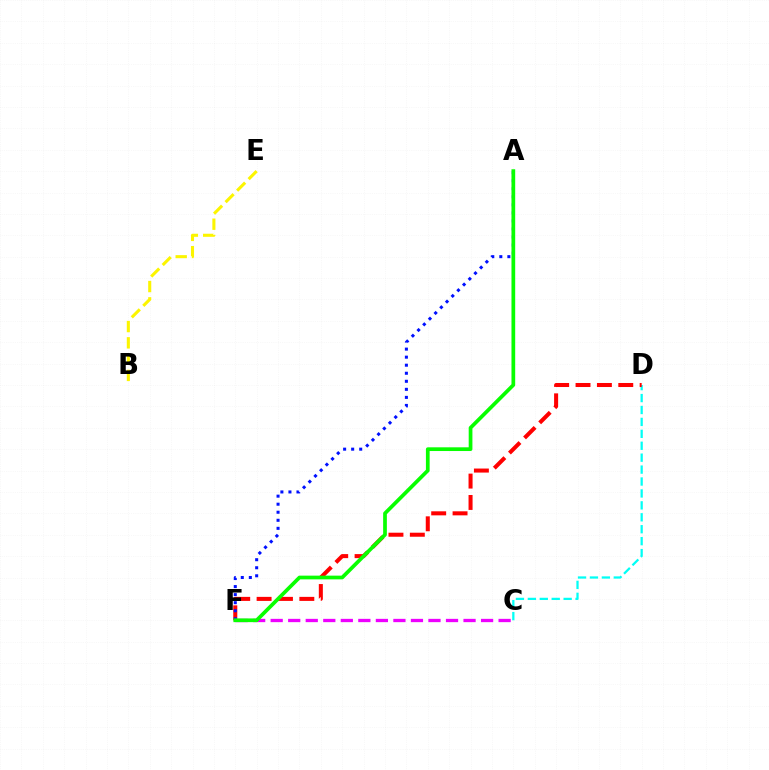{('C', 'D'): [{'color': '#00fff6', 'line_style': 'dashed', 'thickness': 1.62}], ('B', 'E'): [{'color': '#fcf500', 'line_style': 'dashed', 'thickness': 2.21}], ('D', 'F'): [{'color': '#ff0000', 'line_style': 'dashed', 'thickness': 2.9}], ('A', 'F'): [{'color': '#0010ff', 'line_style': 'dotted', 'thickness': 2.19}, {'color': '#08ff00', 'line_style': 'solid', 'thickness': 2.68}], ('C', 'F'): [{'color': '#ee00ff', 'line_style': 'dashed', 'thickness': 2.38}]}